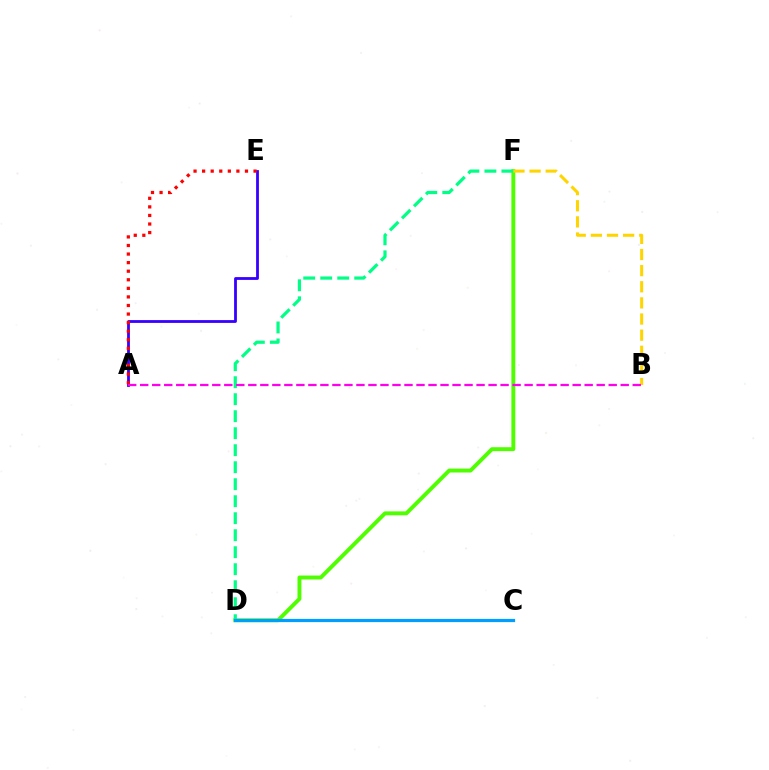{('D', 'F'): [{'color': '#4fff00', 'line_style': 'solid', 'thickness': 2.82}, {'color': '#00ff86', 'line_style': 'dashed', 'thickness': 2.31}], ('A', 'E'): [{'color': '#3700ff', 'line_style': 'solid', 'thickness': 2.01}, {'color': '#ff0000', 'line_style': 'dotted', 'thickness': 2.33}], ('B', 'F'): [{'color': '#ffd500', 'line_style': 'dashed', 'thickness': 2.19}], ('C', 'D'): [{'color': '#009eff', 'line_style': 'solid', 'thickness': 2.32}], ('A', 'B'): [{'color': '#ff00ed', 'line_style': 'dashed', 'thickness': 1.63}]}